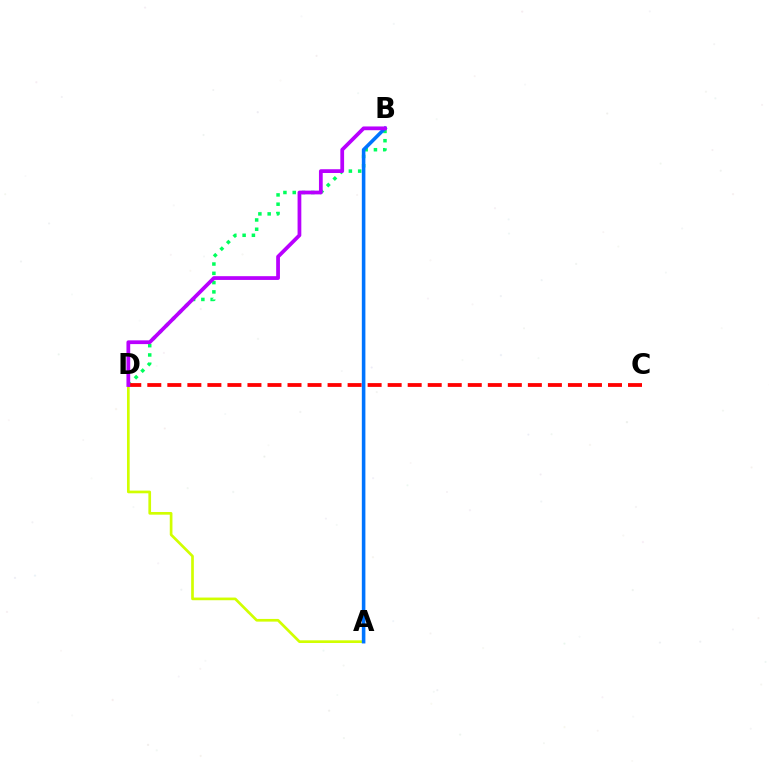{('B', 'D'): [{'color': '#00ff5c', 'line_style': 'dotted', 'thickness': 2.52}, {'color': '#b900ff', 'line_style': 'solid', 'thickness': 2.7}], ('A', 'D'): [{'color': '#d1ff00', 'line_style': 'solid', 'thickness': 1.93}], ('A', 'B'): [{'color': '#0074ff', 'line_style': 'solid', 'thickness': 2.57}], ('C', 'D'): [{'color': '#ff0000', 'line_style': 'dashed', 'thickness': 2.72}]}